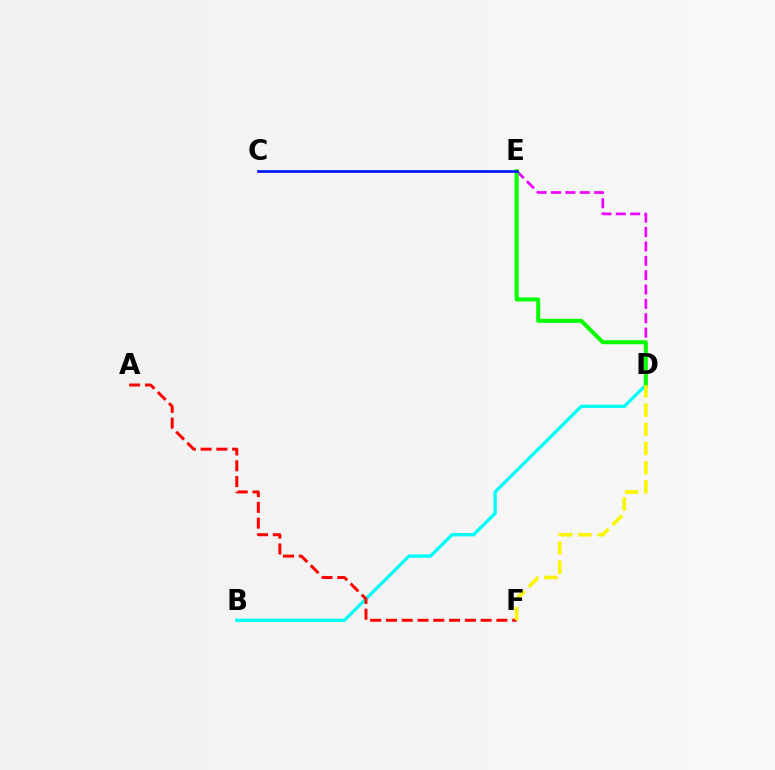{('D', 'E'): [{'color': '#ee00ff', 'line_style': 'dashed', 'thickness': 1.95}, {'color': '#08ff00', 'line_style': 'solid', 'thickness': 2.9}], ('B', 'D'): [{'color': '#00fff6', 'line_style': 'solid', 'thickness': 2.39}], ('C', 'E'): [{'color': '#0010ff', 'line_style': 'solid', 'thickness': 1.92}], ('A', 'F'): [{'color': '#ff0000', 'line_style': 'dashed', 'thickness': 2.14}], ('D', 'F'): [{'color': '#fcf500', 'line_style': 'dashed', 'thickness': 2.61}]}